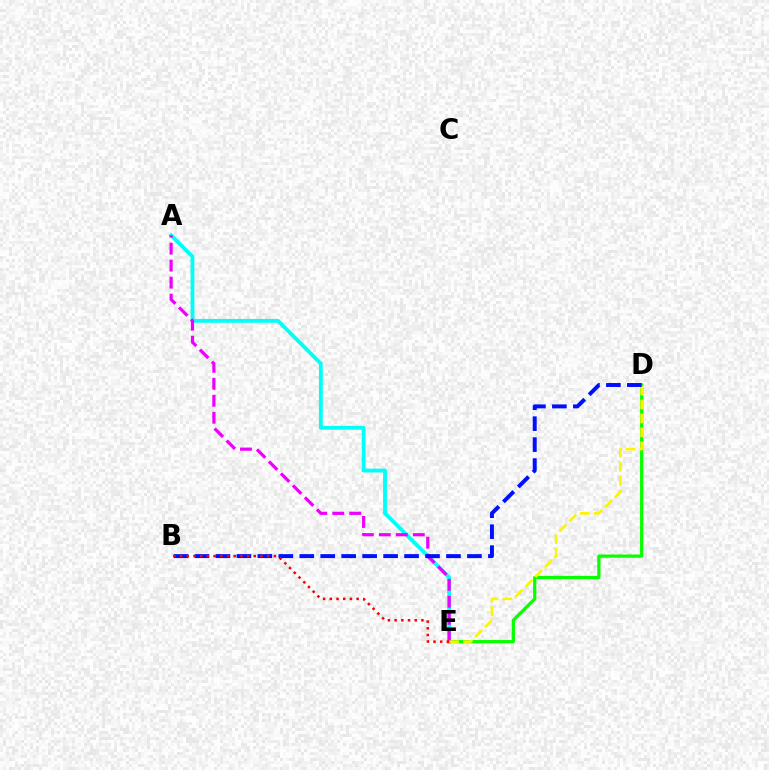{('A', 'E'): [{'color': '#00fff6', 'line_style': 'solid', 'thickness': 2.75}, {'color': '#ee00ff', 'line_style': 'dashed', 'thickness': 2.31}], ('D', 'E'): [{'color': '#08ff00', 'line_style': 'solid', 'thickness': 2.33}, {'color': '#fcf500', 'line_style': 'dashed', 'thickness': 1.89}], ('B', 'D'): [{'color': '#0010ff', 'line_style': 'dashed', 'thickness': 2.85}], ('B', 'E'): [{'color': '#ff0000', 'line_style': 'dotted', 'thickness': 1.82}]}